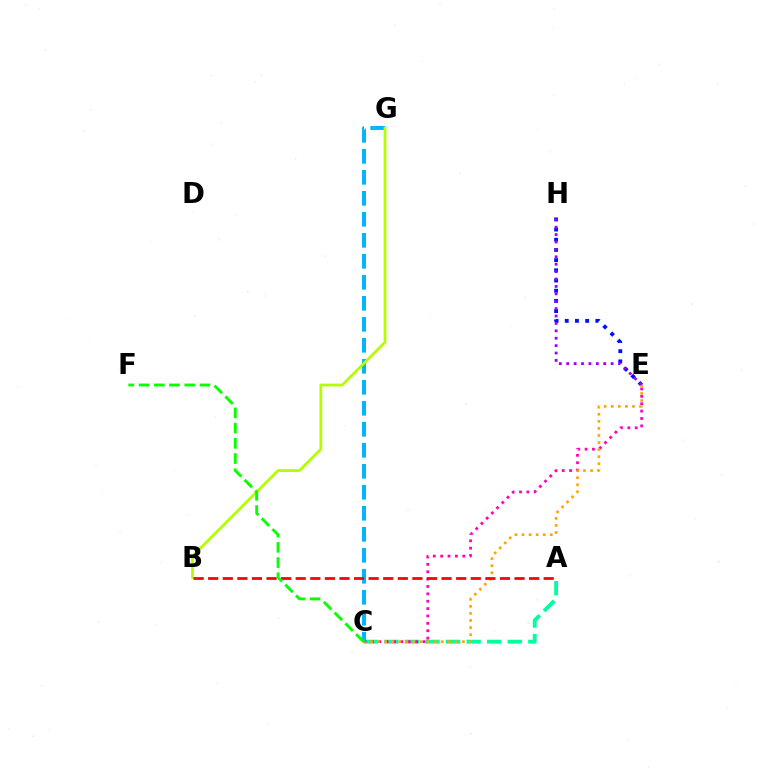{('E', 'H'): [{'color': '#0010ff', 'line_style': 'dotted', 'thickness': 2.77}, {'color': '#9b00ff', 'line_style': 'dotted', 'thickness': 2.01}], ('A', 'C'): [{'color': '#00ff9d', 'line_style': 'dashed', 'thickness': 2.79}], ('C', 'E'): [{'color': '#ff00bd', 'line_style': 'dotted', 'thickness': 2.0}, {'color': '#ffa500', 'line_style': 'dotted', 'thickness': 1.92}], ('C', 'G'): [{'color': '#00b5ff', 'line_style': 'dashed', 'thickness': 2.85}], ('B', 'G'): [{'color': '#b3ff00', 'line_style': 'solid', 'thickness': 2.03}], ('A', 'B'): [{'color': '#ff0000', 'line_style': 'dashed', 'thickness': 1.98}], ('C', 'F'): [{'color': '#08ff00', 'line_style': 'dashed', 'thickness': 2.07}]}